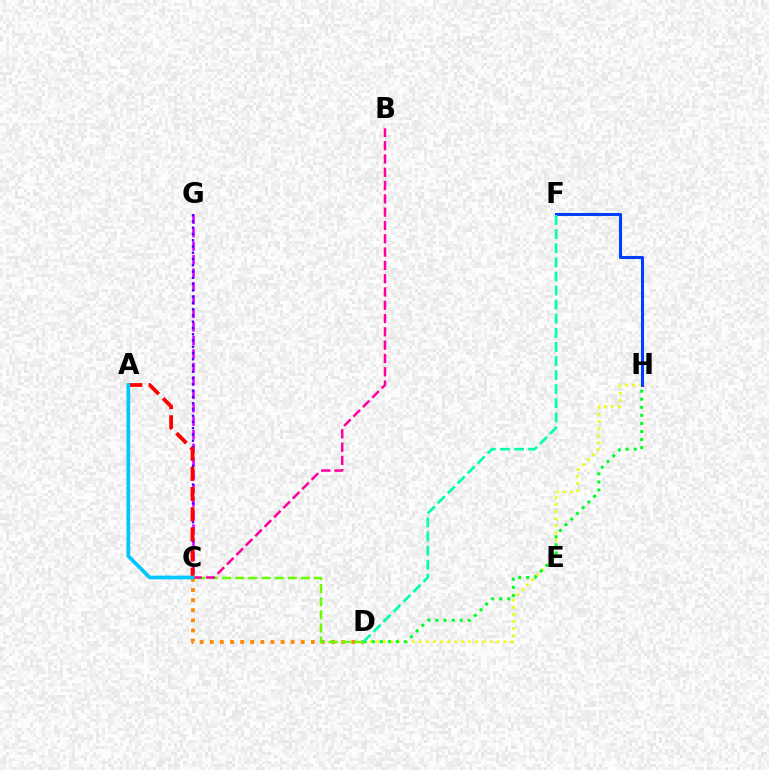{('C', 'D'): [{'color': '#ff8800', 'line_style': 'dotted', 'thickness': 2.75}, {'color': '#66ff00', 'line_style': 'dashed', 'thickness': 1.78}], ('D', 'H'): [{'color': '#eeff00', 'line_style': 'dotted', 'thickness': 1.92}, {'color': '#00ff27', 'line_style': 'dotted', 'thickness': 2.19}], ('C', 'G'): [{'color': '#d600ff', 'line_style': 'dashed', 'thickness': 1.83}, {'color': '#4f00ff', 'line_style': 'dotted', 'thickness': 1.7}], ('F', 'H'): [{'color': '#003fff', 'line_style': 'solid', 'thickness': 2.19}], ('B', 'C'): [{'color': '#ff00a0', 'line_style': 'dashed', 'thickness': 1.81}], ('D', 'F'): [{'color': '#00ffaf', 'line_style': 'dashed', 'thickness': 1.91}], ('A', 'C'): [{'color': '#ff0000', 'line_style': 'dashed', 'thickness': 2.74}, {'color': '#00c7ff', 'line_style': 'solid', 'thickness': 2.67}]}